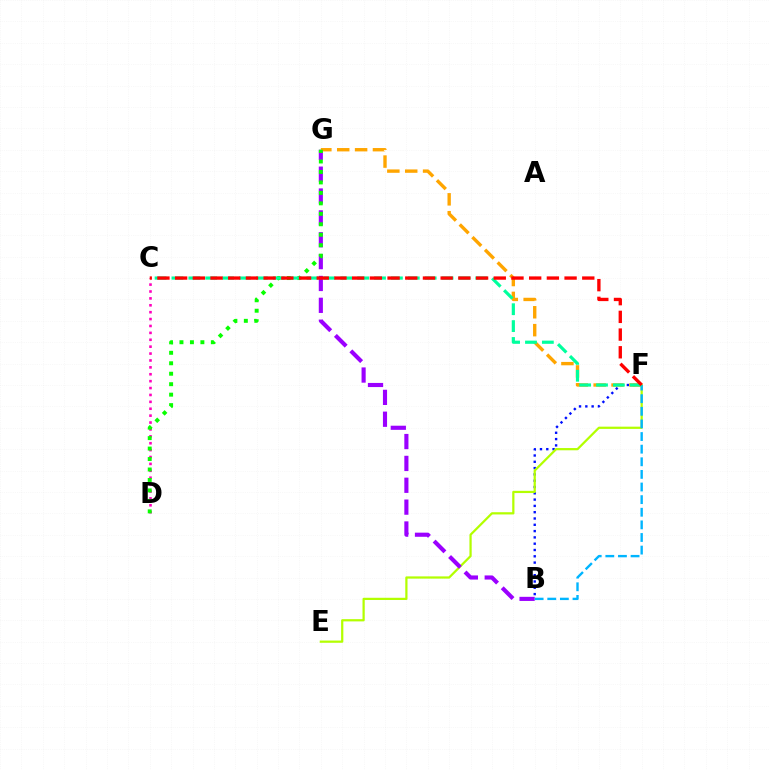{('C', 'D'): [{'color': '#ff00bd', 'line_style': 'dotted', 'thickness': 1.87}], ('B', 'F'): [{'color': '#0010ff', 'line_style': 'dotted', 'thickness': 1.71}, {'color': '#00b5ff', 'line_style': 'dashed', 'thickness': 1.71}], ('E', 'F'): [{'color': '#b3ff00', 'line_style': 'solid', 'thickness': 1.61}], ('B', 'G'): [{'color': '#9b00ff', 'line_style': 'dashed', 'thickness': 2.97}], ('F', 'G'): [{'color': '#ffa500', 'line_style': 'dashed', 'thickness': 2.43}], ('D', 'G'): [{'color': '#08ff00', 'line_style': 'dotted', 'thickness': 2.84}], ('C', 'F'): [{'color': '#00ff9d', 'line_style': 'dashed', 'thickness': 2.29}, {'color': '#ff0000', 'line_style': 'dashed', 'thickness': 2.4}]}